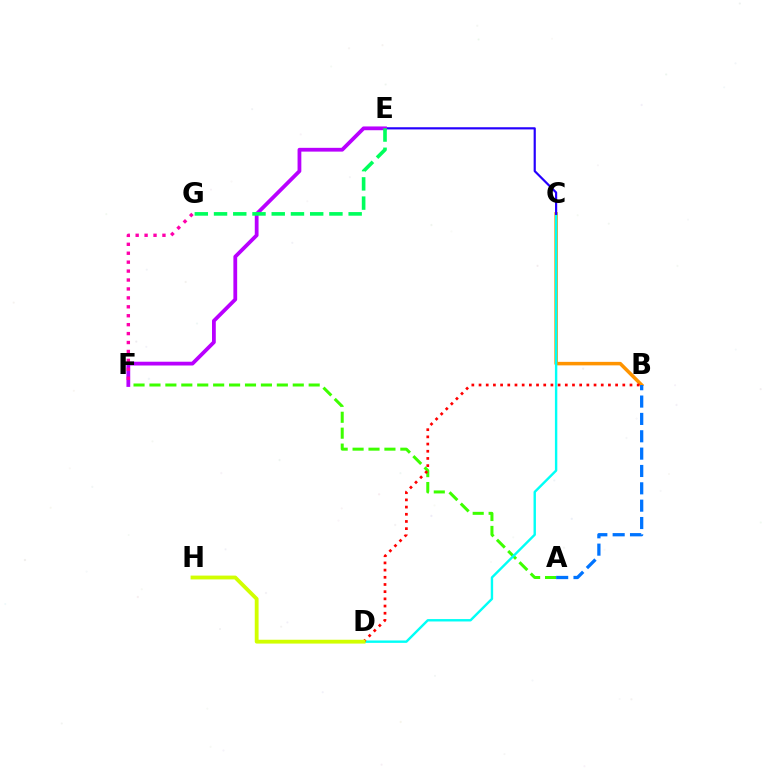{('B', 'C'): [{'color': '#ff9400', 'line_style': 'solid', 'thickness': 2.53}], ('A', 'F'): [{'color': '#3dff00', 'line_style': 'dashed', 'thickness': 2.16}], ('A', 'B'): [{'color': '#0074ff', 'line_style': 'dashed', 'thickness': 2.36}], ('C', 'D'): [{'color': '#00fff6', 'line_style': 'solid', 'thickness': 1.73}], ('C', 'E'): [{'color': '#2500ff', 'line_style': 'solid', 'thickness': 1.57}], ('B', 'D'): [{'color': '#ff0000', 'line_style': 'dotted', 'thickness': 1.95}], ('D', 'H'): [{'color': '#d1ff00', 'line_style': 'solid', 'thickness': 2.75}], ('E', 'F'): [{'color': '#b900ff', 'line_style': 'solid', 'thickness': 2.72}], ('F', 'G'): [{'color': '#ff00ac', 'line_style': 'dotted', 'thickness': 2.43}], ('E', 'G'): [{'color': '#00ff5c', 'line_style': 'dashed', 'thickness': 2.61}]}